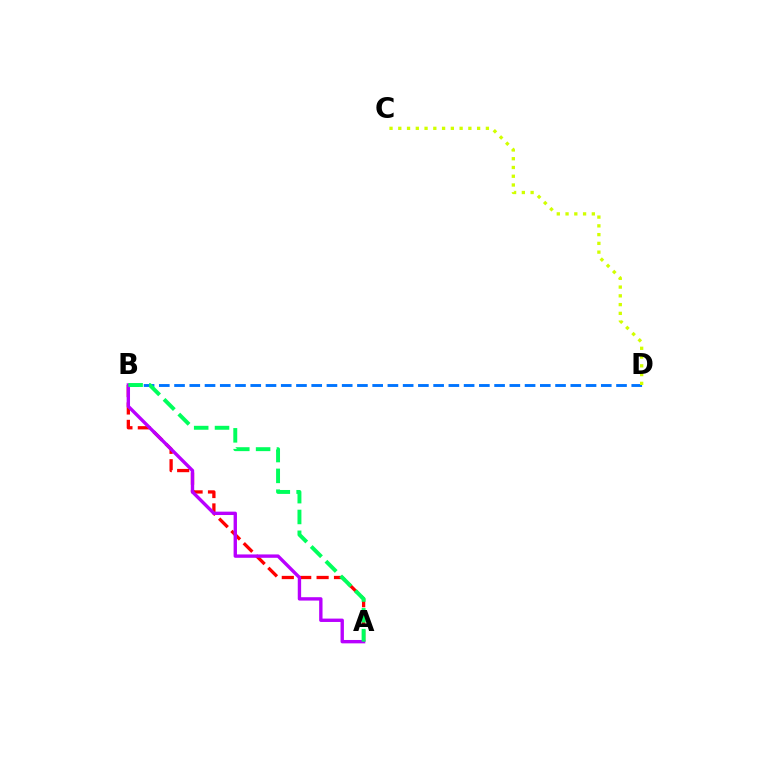{('B', 'D'): [{'color': '#0074ff', 'line_style': 'dashed', 'thickness': 2.07}], ('A', 'B'): [{'color': '#ff0000', 'line_style': 'dashed', 'thickness': 2.36}, {'color': '#b900ff', 'line_style': 'solid', 'thickness': 2.43}, {'color': '#00ff5c', 'line_style': 'dashed', 'thickness': 2.83}], ('C', 'D'): [{'color': '#d1ff00', 'line_style': 'dotted', 'thickness': 2.38}]}